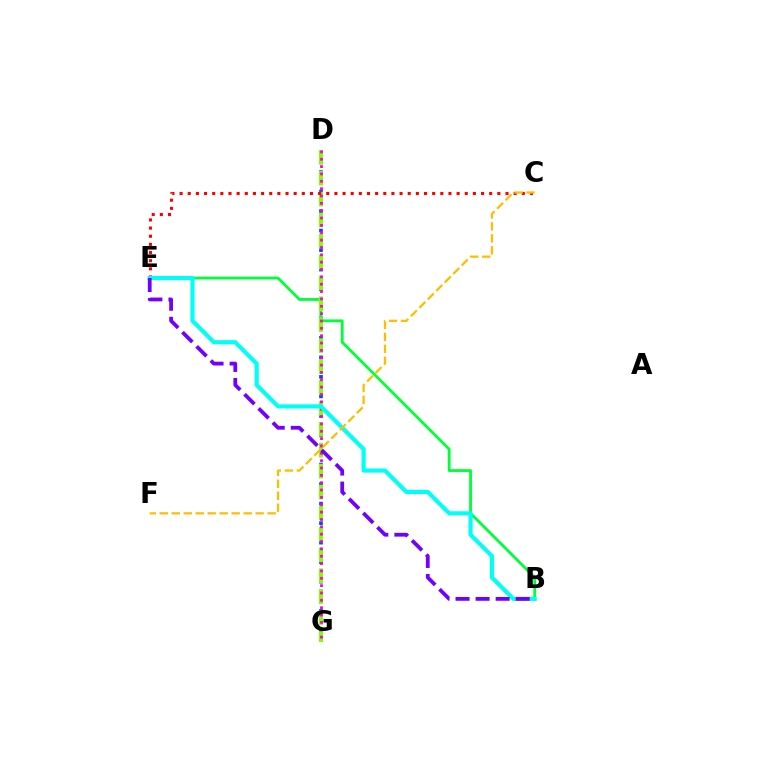{('D', 'G'): [{'color': '#004bff', 'line_style': 'dotted', 'thickness': 2.65}, {'color': '#84ff00', 'line_style': 'dashed', 'thickness': 2.84}, {'color': '#ff00cf', 'line_style': 'dotted', 'thickness': 2.0}], ('B', 'E'): [{'color': '#00ff39', 'line_style': 'solid', 'thickness': 2.02}, {'color': '#00fff6', 'line_style': 'solid', 'thickness': 2.98}, {'color': '#7200ff', 'line_style': 'dashed', 'thickness': 2.72}], ('C', 'E'): [{'color': '#ff0000', 'line_style': 'dotted', 'thickness': 2.21}], ('C', 'F'): [{'color': '#ffbd00', 'line_style': 'dashed', 'thickness': 1.63}]}